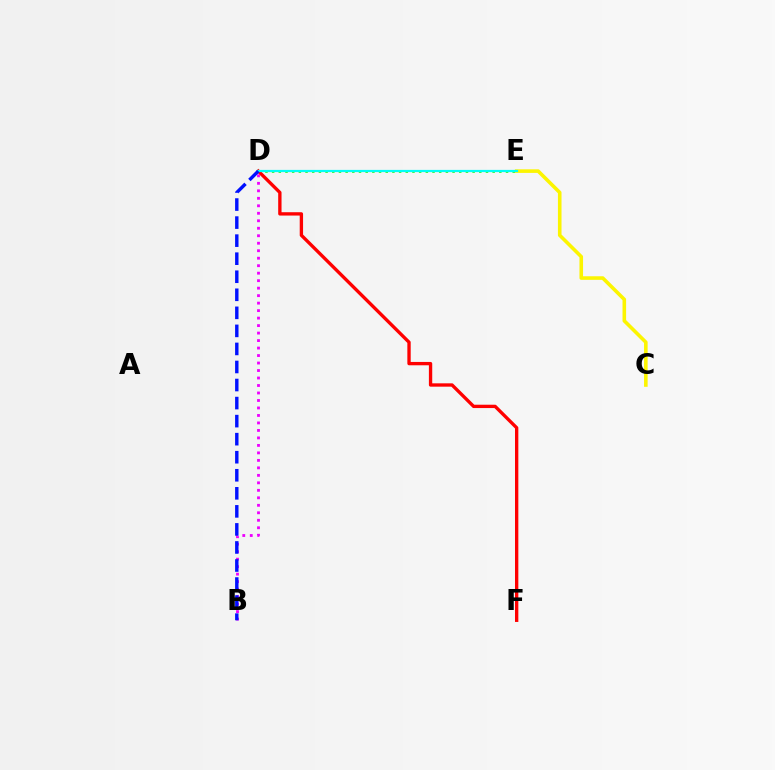{('C', 'E'): [{'color': '#fcf500', 'line_style': 'solid', 'thickness': 2.58}], ('B', 'D'): [{'color': '#ee00ff', 'line_style': 'dotted', 'thickness': 2.03}, {'color': '#0010ff', 'line_style': 'dashed', 'thickness': 2.45}], ('D', 'E'): [{'color': '#08ff00', 'line_style': 'dotted', 'thickness': 1.82}, {'color': '#00fff6', 'line_style': 'solid', 'thickness': 1.6}], ('D', 'F'): [{'color': '#ff0000', 'line_style': 'solid', 'thickness': 2.41}]}